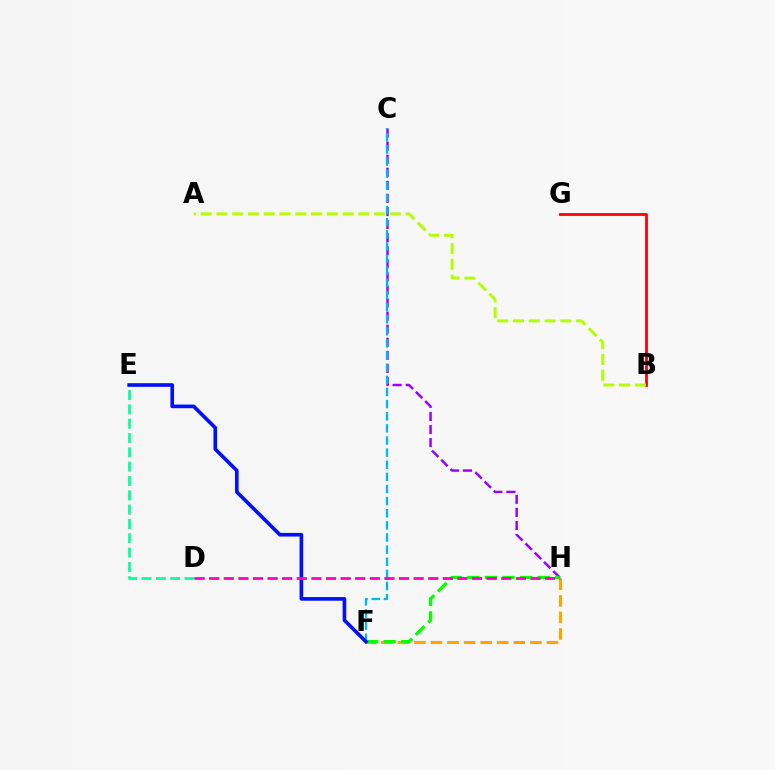{('C', 'H'): [{'color': '#9b00ff', 'line_style': 'dashed', 'thickness': 1.78}], ('C', 'F'): [{'color': '#00b5ff', 'line_style': 'dashed', 'thickness': 1.65}], ('F', 'H'): [{'color': '#ffa500', 'line_style': 'dashed', 'thickness': 2.25}, {'color': '#08ff00', 'line_style': 'dashed', 'thickness': 2.38}], ('D', 'E'): [{'color': '#00ff9d', 'line_style': 'dashed', 'thickness': 1.95}], ('B', 'G'): [{'color': '#ff0000', 'line_style': 'solid', 'thickness': 2.01}], ('E', 'F'): [{'color': '#0010ff', 'line_style': 'solid', 'thickness': 2.62}], ('A', 'B'): [{'color': '#b3ff00', 'line_style': 'dashed', 'thickness': 2.14}], ('D', 'H'): [{'color': '#ff00bd', 'line_style': 'dashed', 'thickness': 1.98}]}